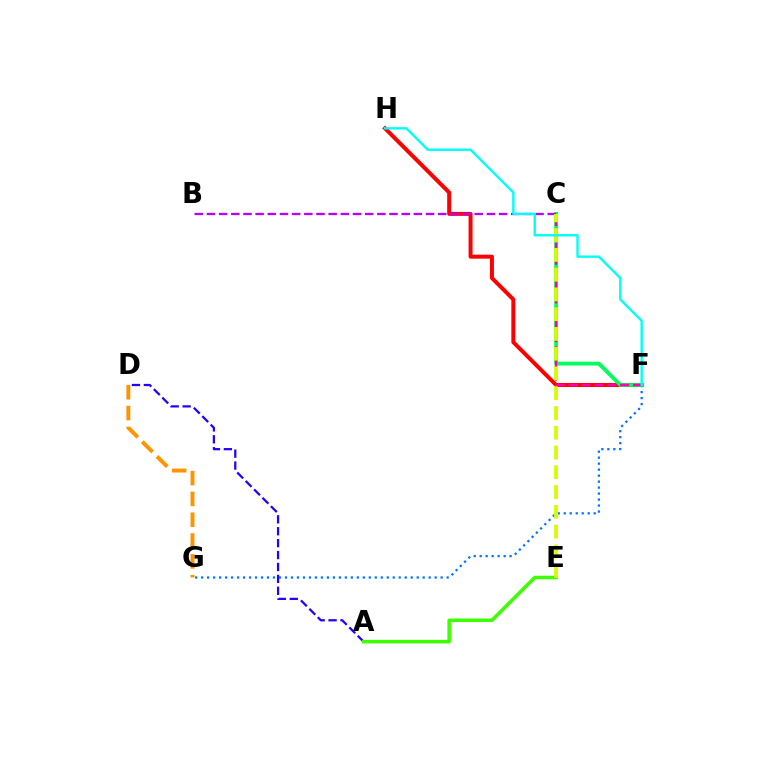{('F', 'H'): [{'color': '#ff0000', 'line_style': 'solid', 'thickness': 2.86}, {'color': '#00fff6', 'line_style': 'solid', 'thickness': 1.71}], ('F', 'G'): [{'color': '#0074ff', 'line_style': 'dotted', 'thickness': 1.63}], ('A', 'D'): [{'color': '#2500ff', 'line_style': 'dashed', 'thickness': 1.62}], ('C', 'F'): [{'color': '#00ff5c', 'line_style': 'solid', 'thickness': 2.75}, {'color': '#ff00ac', 'line_style': 'dashed', 'thickness': 1.75}], ('B', 'C'): [{'color': '#b900ff', 'line_style': 'dashed', 'thickness': 1.65}], ('A', 'E'): [{'color': '#3dff00', 'line_style': 'solid', 'thickness': 2.54}], ('C', 'E'): [{'color': '#d1ff00', 'line_style': 'dashed', 'thickness': 2.69}], ('D', 'G'): [{'color': '#ff9400', 'line_style': 'dashed', 'thickness': 2.83}]}